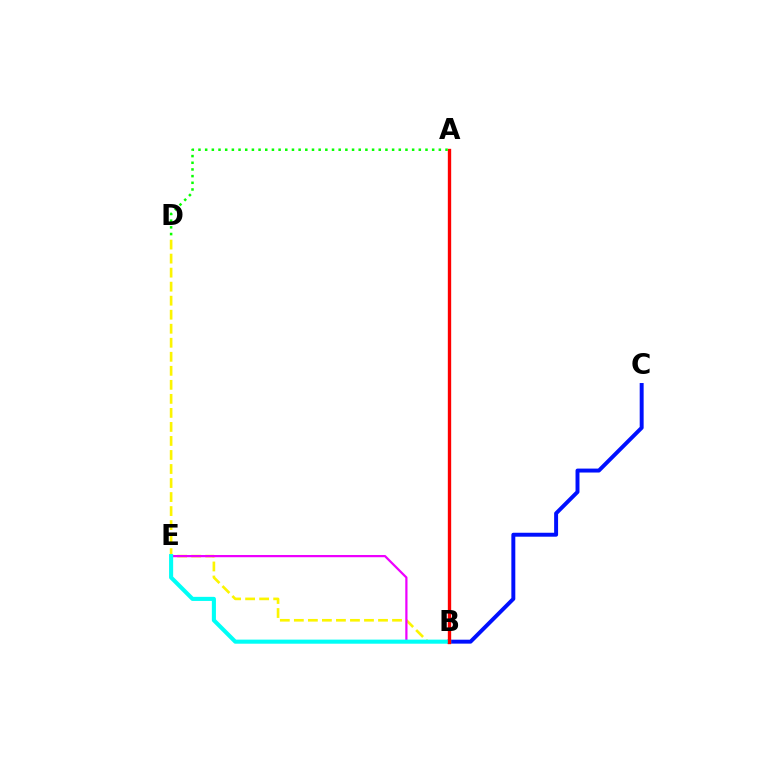{('B', 'D'): [{'color': '#fcf500', 'line_style': 'dashed', 'thickness': 1.91}], ('B', 'E'): [{'color': '#ee00ff', 'line_style': 'solid', 'thickness': 1.61}, {'color': '#00fff6', 'line_style': 'solid', 'thickness': 2.94}], ('B', 'C'): [{'color': '#0010ff', 'line_style': 'solid', 'thickness': 2.84}], ('A', 'B'): [{'color': '#ff0000', 'line_style': 'solid', 'thickness': 2.41}], ('A', 'D'): [{'color': '#08ff00', 'line_style': 'dotted', 'thickness': 1.81}]}